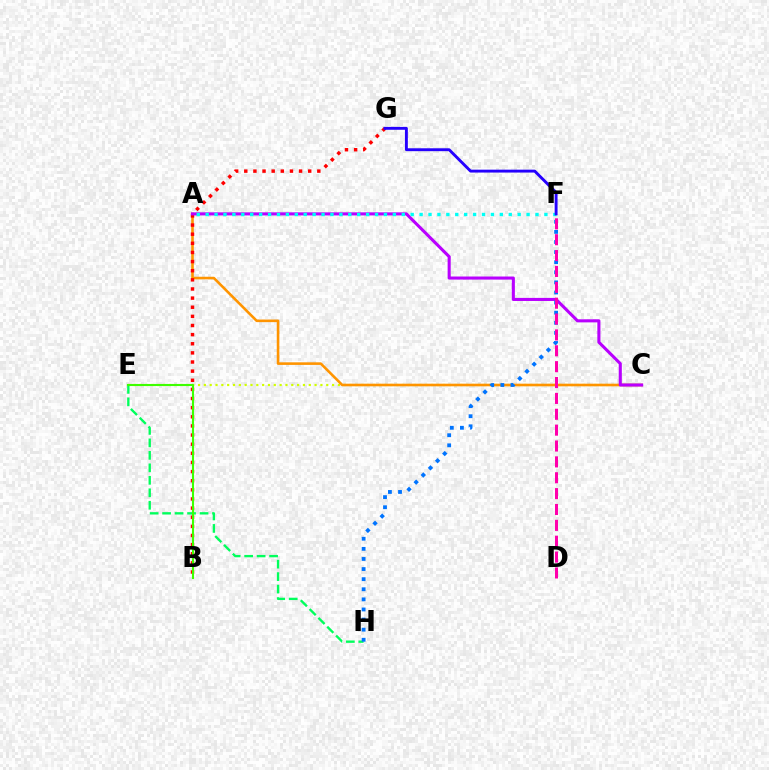{('C', 'E'): [{'color': '#d1ff00', 'line_style': 'dotted', 'thickness': 1.58}], ('A', 'C'): [{'color': '#ff9400', 'line_style': 'solid', 'thickness': 1.87}, {'color': '#b900ff', 'line_style': 'solid', 'thickness': 2.22}], ('B', 'G'): [{'color': '#ff0000', 'line_style': 'dotted', 'thickness': 2.48}], ('E', 'H'): [{'color': '#00ff5c', 'line_style': 'dashed', 'thickness': 1.69}], ('B', 'E'): [{'color': '#3dff00', 'line_style': 'solid', 'thickness': 1.5}], ('F', 'H'): [{'color': '#0074ff', 'line_style': 'dotted', 'thickness': 2.74}], ('D', 'F'): [{'color': '#ff00ac', 'line_style': 'dashed', 'thickness': 2.16}], ('A', 'F'): [{'color': '#00fff6', 'line_style': 'dotted', 'thickness': 2.42}], ('F', 'G'): [{'color': '#2500ff', 'line_style': 'solid', 'thickness': 2.08}]}